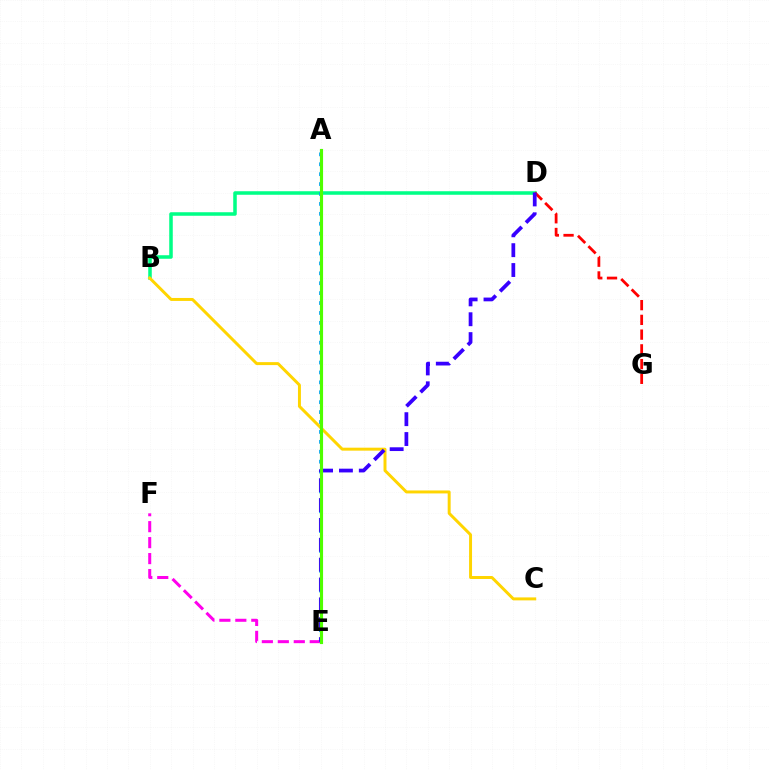{('B', 'D'): [{'color': '#00ff86', 'line_style': 'solid', 'thickness': 2.54}], ('B', 'C'): [{'color': '#ffd500', 'line_style': 'solid', 'thickness': 2.13}], ('D', 'G'): [{'color': '#ff0000', 'line_style': 'dashed', 'thickness': 2.0}], ('E', 'F'): [{'color': '#ff00ed', 'line_style': 'dashed', 'thickness': 2.17}], ('A', 'E'): [{'color': '#009eff', 'line_style': 'dotted', 'thickness': 2.69}, {'color': '#4fff00', 'line_style': 'solid', 'thickness': 2.26}], ('D', 'E'): [{'color': '#3700ff', 'line_style': 'dashed', 'thickness': 2.7}]}